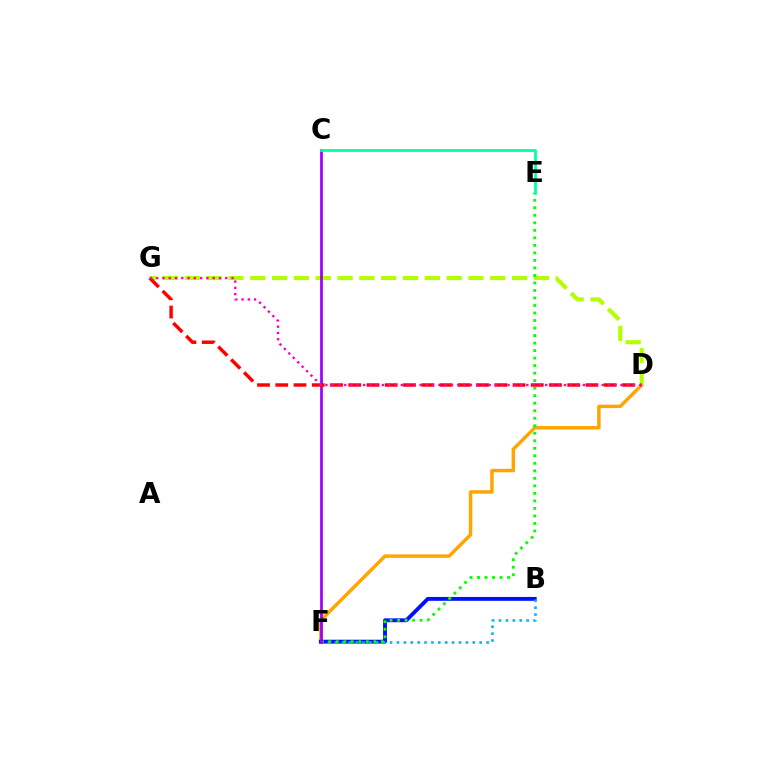{('D', 'F'): [{'color': '#ffa500', 'line_style': 'solid', 'thickness': 2.48}], ('D', 'G'): [{'color': '#b3ff00', 'line_style': 'dashed', 'thickness': 2.96}, {'color': '#ff0000', 'line_style': 'dashed', 'thickness': 2.48}, {'color': '#ff00bd', 'line_style': 'dotted', 'thickness': 1.71}], ('B', 'F'): [{'color': '#0010ff', 'line_style': 'solid', 'thickness': 2.78}, {'color': '#00b5ff', 'line_style': 'dotted', 'thickness': 1.87}], ('E', 'F'): [{'color': '#08ff00', 'line_style': 'dotted', 'thickness': 2.04}], ('C', 'F'): [{'color': '#9b00ff', 'line_style': 'solid', 'thickness': 1.96}], ('C', 'E'): [{'color': '#00ff9d', 'line_style': 'solid', 'thickness': 1.97}]}